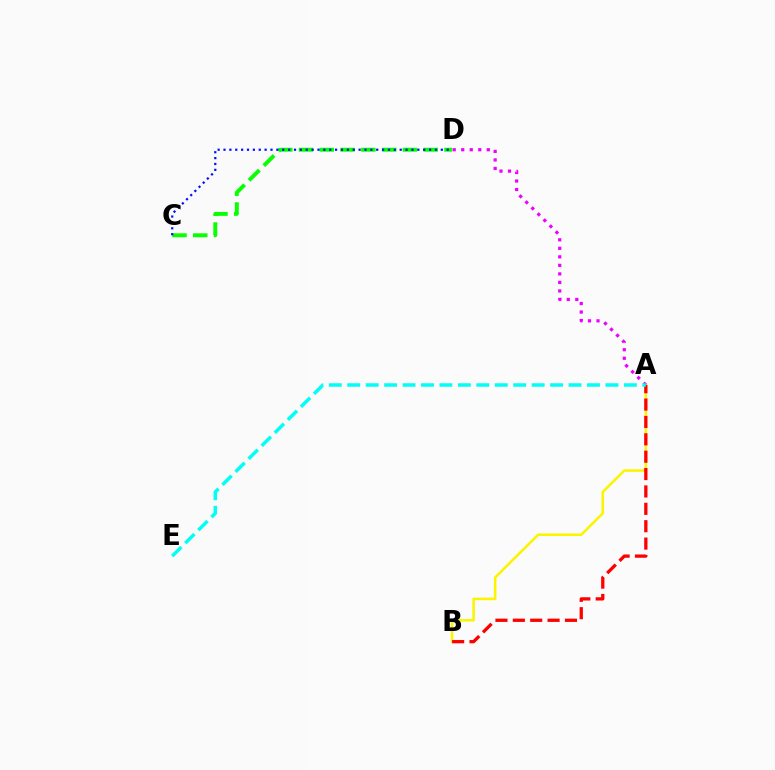{('A', 'B'): [{'color': '#fcf500', 'line_style': 'solid', 'thickness': 1.85}, {'color': '#ff0000', 'line_style': 'dashed', 'thickness': 2.36}], ('C', 'D'): [{'color': '#08ff00', 'line_style': 'dashed', 'thickness': 2.82}, {'color': '#0010ff', 'line_style': 'dotted', 'thickness': 1.6}], ('A', 'D'): [{'color': '#ee00ff', 'line_style': 'dotted', 'thickness': 2.32}], ('A', 'E'): [{'color': '#00fff6', 'line_style': 'dashed', 'thickness': 2.51}]}